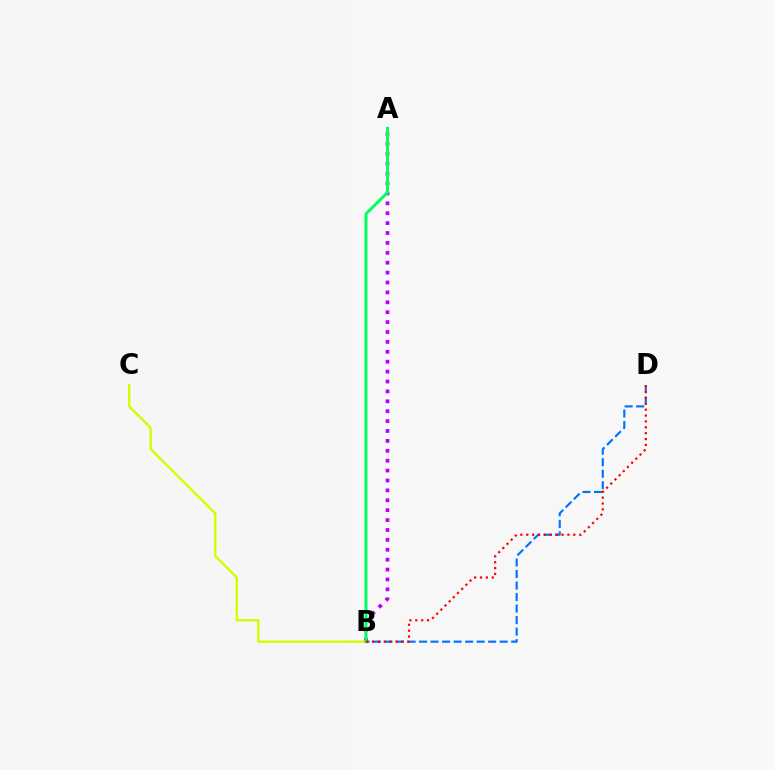{('A', 'B'): [{'color': '#b900ff', 'line_style': 'dotted', 'thickness': 2.69}, {'color': '#00ff5c', 'line_style': 'solid', 'thickness': 2.13}], ('B', 'C'): [{'color': '#d1ff00', 'line_style': 'solid', 'thickness': 1.73}], ('B', 'D'): [{'color': '#0074ff', 'line_style': 'dashed', 'thickness': 1.56}, {'color': '#ff0000', 'line_style': 'dotted', 'thickness': 1.6}]}